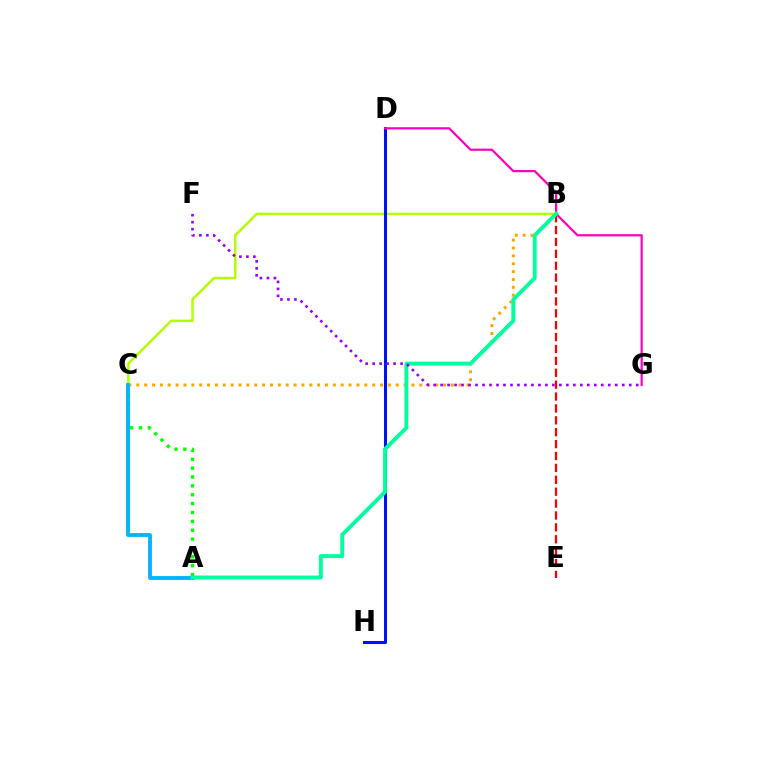{('B', 'C'): [{'color': '#ffa500', 'line_style': 'dotted', 'thickness': 2.14}, {'color': '#b3ff00', 'line_style': 'solid', 'thickness': 1.78}], ('A', 'C'): [{'color': '#08ff00', 'line_style': 'dotted', 'thickness': 2.41}, {'color': '#00b5ff', 'line_style': 'solid', 'thickness': 2.77}], ('D', 'H'): [{'color': '#0010ff', 'line_style': 'solid', 'thickness': 2.19}], ('B', 'E'): [{'color': '#ff0000', 'line_style': 'dashed', 'thickness': 1.62}], ('D', 'G'): [{'color': '#ff00bd', 'line_style': 'solid', 'thickness': 1.59}], ('A', 'B'): [{'color': '#00ff9d', 'line_style': 'solid', 'thickness': 2.8}], ('F', 'G'): [{'color': '#9b00ff', 'line_style': 'dotted', 'thickness': 1.9}]}